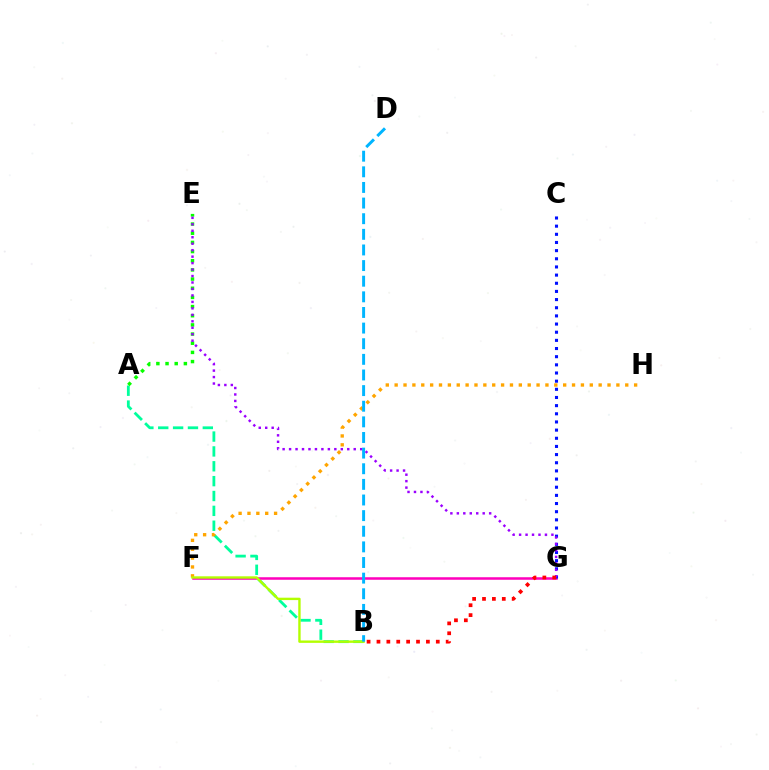{('A', 'B'): [{'color': '#00ff9d', 'line_style': 'dashed', 'thickness': 2.02}], ('A', 'E'): [{'color': '#08ff00', 'line_style': 'dotted', 'thickness': 2.49}], ('F', 'G'): [{'color': '#ff00bd', 'line_style': 'solid', 'thickness': 1.82}], ('F', 'H'): [{'color': '#ffa500', 'line_style': 'dotted', 'thickness': 2.41}], ('C', 'G'): [{'color': '#0010ff', 'line_style': 'dotted', 'thickness': 2.22}], ('E', 'G'): [{'color': '#9b00ff', 'line_style': 'dotted', 'thickness': 1.76}], ('B', 'F'): [{'color': '#b3ff00', 'line_style': 'solid', 'thickness': 1.72}], ('B', 'G'): [{'color': '#ff0000', 'line_style': 'dotted', 'thickness': 2.69}], ('B', 'D'): [{'color': '#00b5ff', 'line_style': 'dashed', 'thickness': 2.12}]}